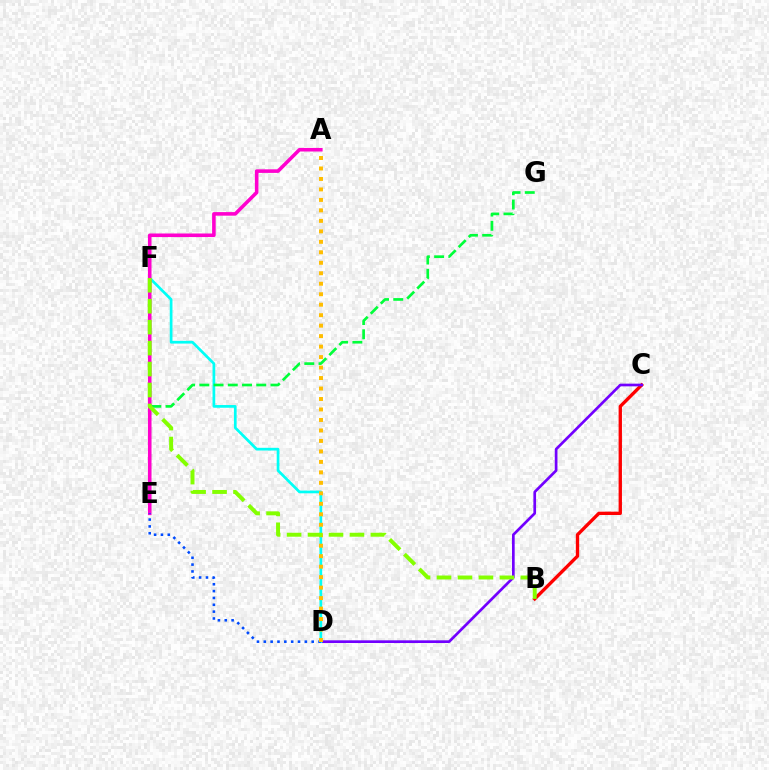{('B', 'C'): [{'color': '#ff0000', 'line_style': 'solid', 'thickness': 2.4}], ('C', 'D'): [{'color': '#7200ff', 'line_style': 'solid', 'thickness': 1.94}], ('D', 'F'): [{'color': '#00fff6', 'line_style': 'solid', 'thickness': 1.95}], ('E', 'G'): [{'color': '#00ff39', 'line_style': 'dashed', 'thickness': 1.93}], ('A', 'E'): [{'color': '#ff00cf', 'line_style': 'solid', 'thickness': 2.57}], ('D', 'E'): [{'color': '#004bff', 'line_style': 'dotted', 'thickness': 1.86}], ('A', 'D'): [{'color': '#ffbd00', 'line_style': 'dotted', 'thickness': 2.85}], ('B', 'F'): [{'color': '#84ff00', 'line_style': 'dashed', 'thickness': 2.85}]}